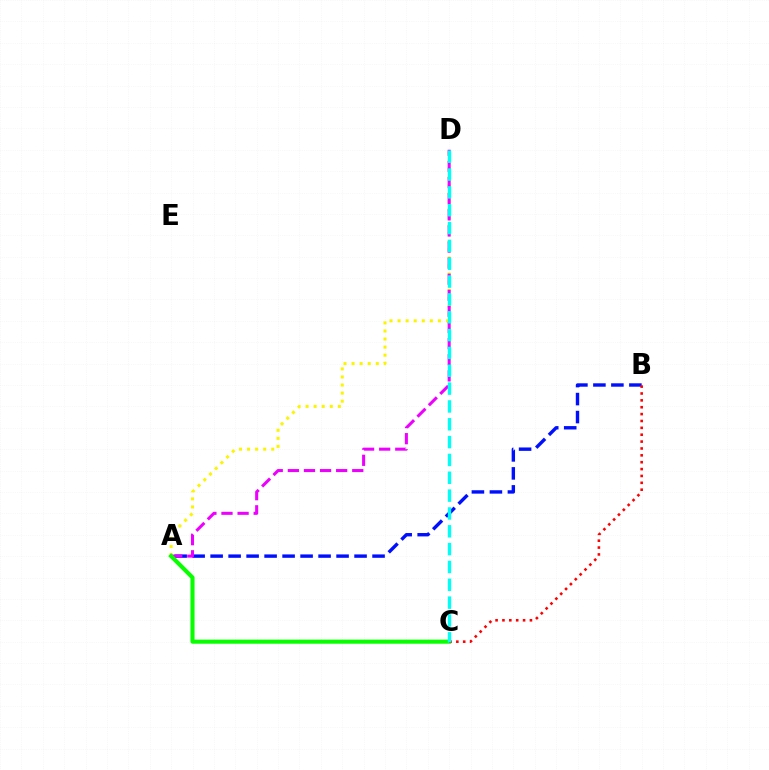{('A', 'D'): [{'color': '#fcf500', 'line_style': 'dotted', 'thickness': 2.19}, {'color': '#ee00ff', 'line_style': 'dashed', 'thickness': 2.19}], ('A', 'B'): [{'color': '#0010ff', 'line_style': 'dashed', 'thickness': 2.44}], ('A', 'C'): [{'color': '#08ff00', 'line_style': 'solid', 'thickness': 2.95}], ('B', 'C'): [{'color': '#ff0000', 'line_style': 'dotted', 'thickness': 1.87}], ('C', 'D'): [{'color': '#00fff6', 'line_style': 'dashed', 'thickness': 2.42}]}